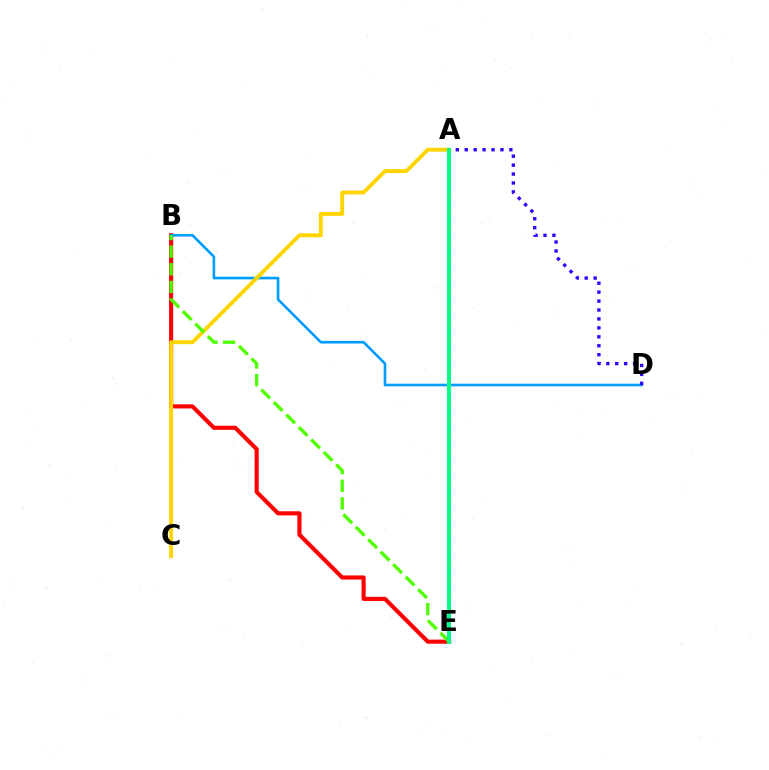{('B', 'E'): [{'color': '#ff0000', 'line_style': 'solid', 'thickness': 2.96}, {'color': '#4fff00', 'line_style': 'dashed', 'thickness': 2.4}], ('B', 'D'): [{'color': '#009eff', 'line_style': 'solid', 'thickness': 1.9}], ('A', 'C'): [{'color': '#ffd500', 'line_style': 'solid', 'thickness': 2.81}], ('A', 'E'): [{'color': '#ff00ed', 'line_style': 'dashed', 'thickness': 2.17}, {'color': '#00ff86', 'line_style': 'solid', 'thickness': 2.84}], ('A', 'D'): [{'color': '#3700ff', 'line_style': 'dotted', 'thickness': 2.43}]}